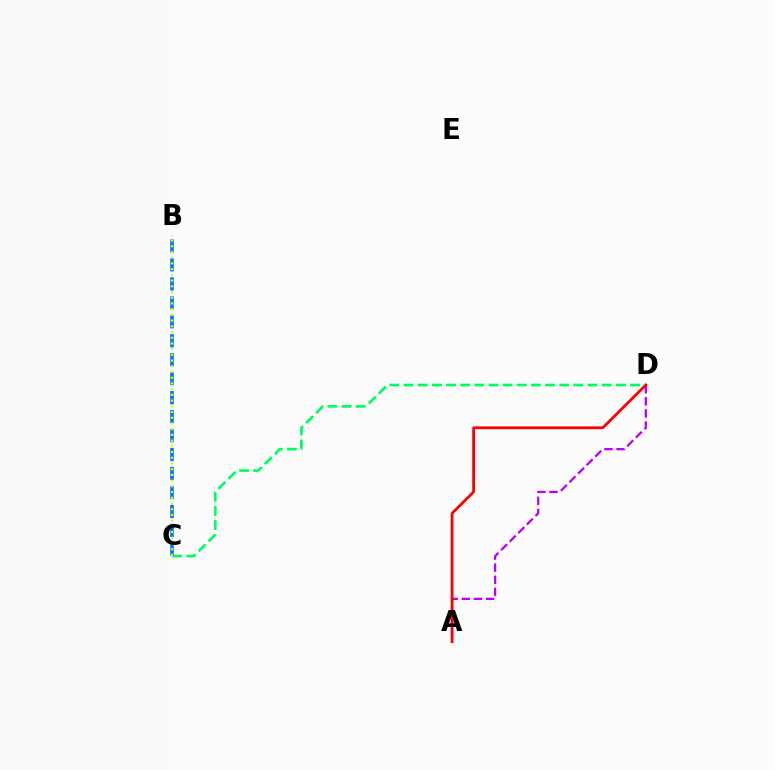{('C', 'D'): [{'color': '#00ff5c', 'line_style': 'dashed', 'thickness': 1.92}], ('B', 'C'): [{'color': '#0074ff', 'line_style': 'dashed', 'thickness': 2.58}, {'color': '#d1ff00', 'line_style': 'dotted', 'thickness': 1.55}], ('A', 'D'): [{'color': '#b900ff', 'line_style': 'dashed', 'thickness': 1.64}, {'color': '#ff0000', 'line_style': 'solid', 'thickness': 2.01}]}